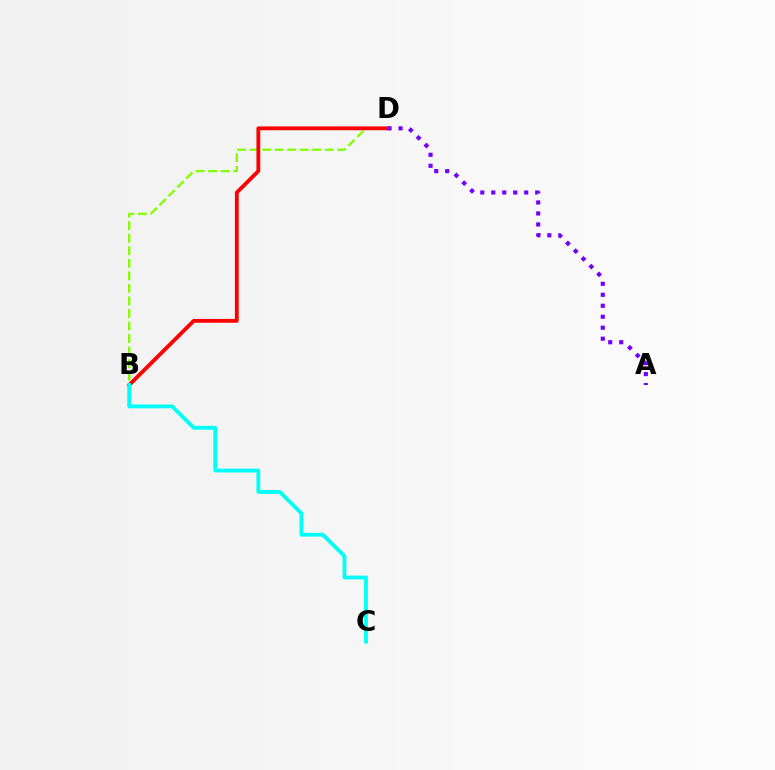{('B', 'D'): [{'color': '#84ff00', 'line_style': 'dashed', 'thickness': 1.7}, {'color': '#ff0000', 'line_style': 'solid', 'thickness': 2.75}], ('A', 'D'): [{'color': '#7200ff', 'line_style': 'dotted', 'thickness': 2.98}], ('B', 'C'): [{'color': '#00fff6', 'line_style': 'solid', 'thickness': 2.75}]}